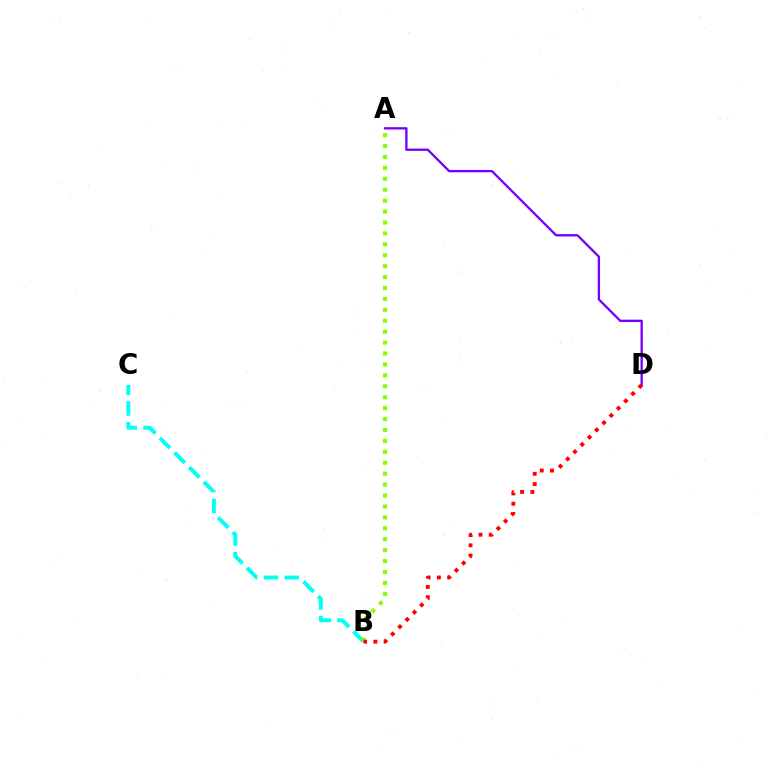{('A', 'D'): [{'color': '#7200ff', 'line_style': 'solid', 'thickness': 1.66}], ('B', 'C'): [{'color': '#00fff6', 'line_style': 'dashed', 'thickness': 2.82}], ('A', 'B'): [{'color': '#84ff00', 'line_style': 'dotted', 'thickness': 2.97}], ('B', 'D'): [{'color': '#ff0000', 'line_style': 'dotted', 'thickness': 2.79}]}